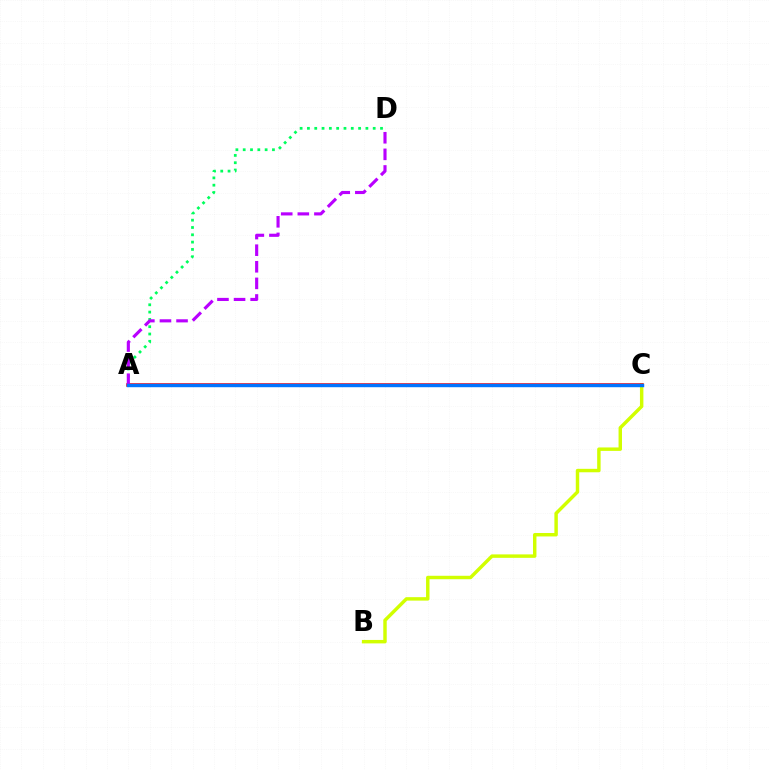{('B', 'C'): [{'color': '#d1ff00', 'line_style': 'solid', 'thickness': 2.48}], ('A', 'D'): [{'color': '#00ff5c', 'line_style': 'dotted', 'thickness': 1.99}, {'color': '#b900ff', 'line_style': 'dashed', 'thickness': 2.25}], ('A', 'C'): [{'color': '#ff0000', 'line_style': 'solid', 'thickness': 2.53}, {'color': '#0074ff', 'line_style': 'solid', 'thickness': 2.47}]}